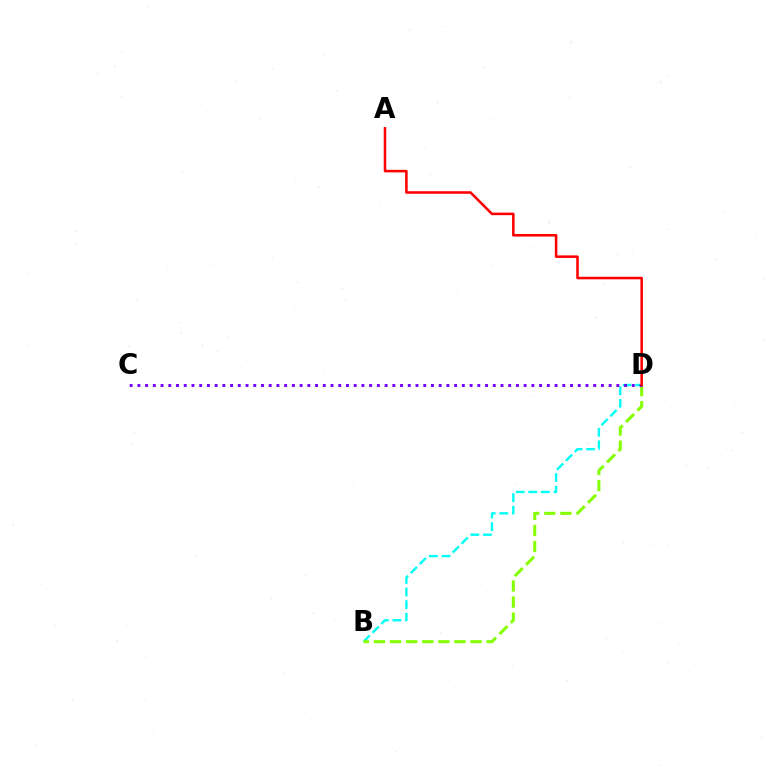{('B', 'D'): [{'color': '#00fff6', 'line_style': 'dashed', 'thickness': 1.71}, {'color': '#84ff00', 'line_style': 'dashed', 'thickness': 2.19}], ('C', 'D'): [{'color': '#7200ff', 'line_style': 'dotted', 'thickness': 2.1}], ('A', 'D'): [{'color': '#ff0000', 'line_style': 'solid', 'thickness': 1.83}]}